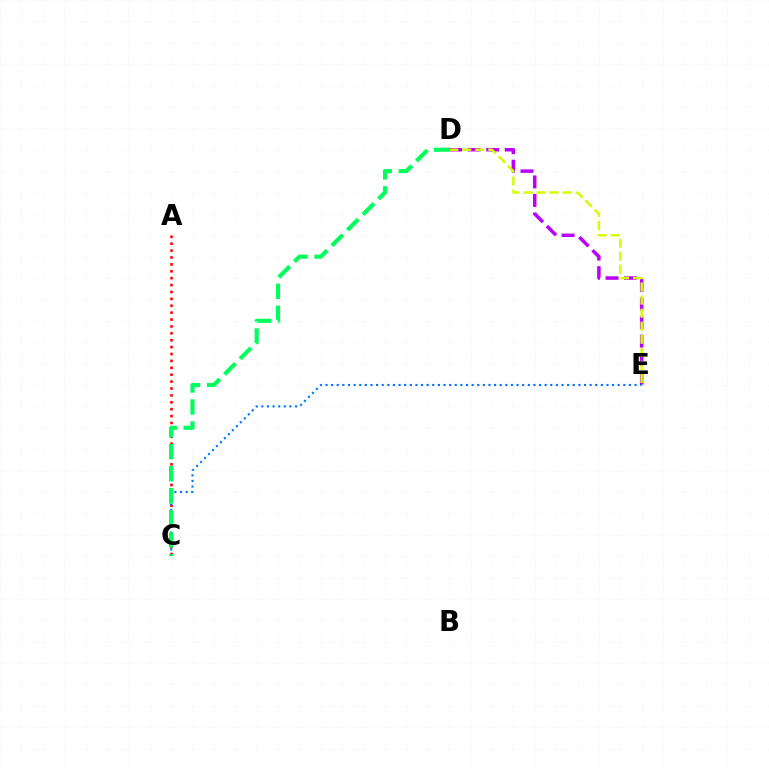{('A', 'C'): [{'color': '#ff0000', 'line_style': 'dotted', 'thickness': 1.87}], ('D', 'E'): [{'color': '#b900ff', 'line_style': 'dashed', 'thickness': 2.52}, {'color': '#d1ff00', 'line_style': 'dashed', 'thickness': 1.77}], ('C', 'E'): [{'color': '#0074ff', 'line_style': 'dotted', 'thickness': 1.53}], ('C', 'D'): [{'color': '#00ff5c', 'line_style': 'dashed', 'thickness': 2.99}]}